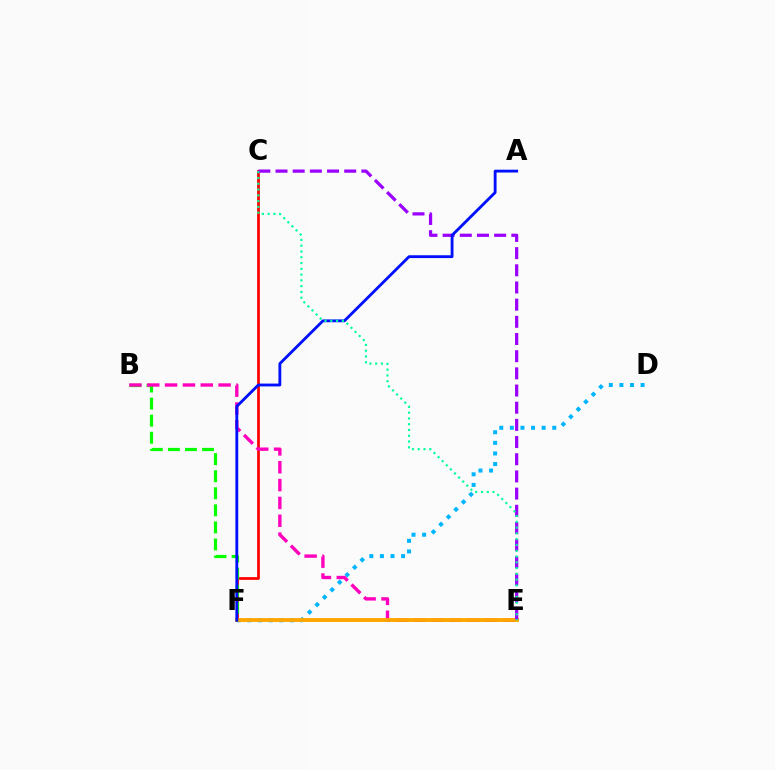{('C', 'F'): [{'color': '#ff0000', 'line_style': 'solid', 'thickness': 1.97}], ('E', 'F'): [{'color': '#b3ff00', 'line_style': 'solid', 'thickness': 1.81}, {'color': '#ffa500', 'line_style': 'solid', 'thickness': 2.75}], ('B', 'F'): [{'color': '#08ff00', 'line_style': 'dashed', 'thickness': 2.32}], ('D', 'F'): [{'color': '#00b5ff', 'line_style': 'dotted', 'thickness': 2.88}], ('B', 'E'): [{'color': '#ff00bd', 'line_style': 'dashed', 'thickness': 2.42}], ('C', 'E'): [{'color': '#9b00ff', 'line_style': 'dashed', 'thickness': 2.33}, {'color': '#00ff9d', 'line_style': 'dotted', 'thickness': 1.57}], ('A', 'F'): [{'color': '#0010ff', 'line_style': 'solid', 'thickness': 2.04}]}